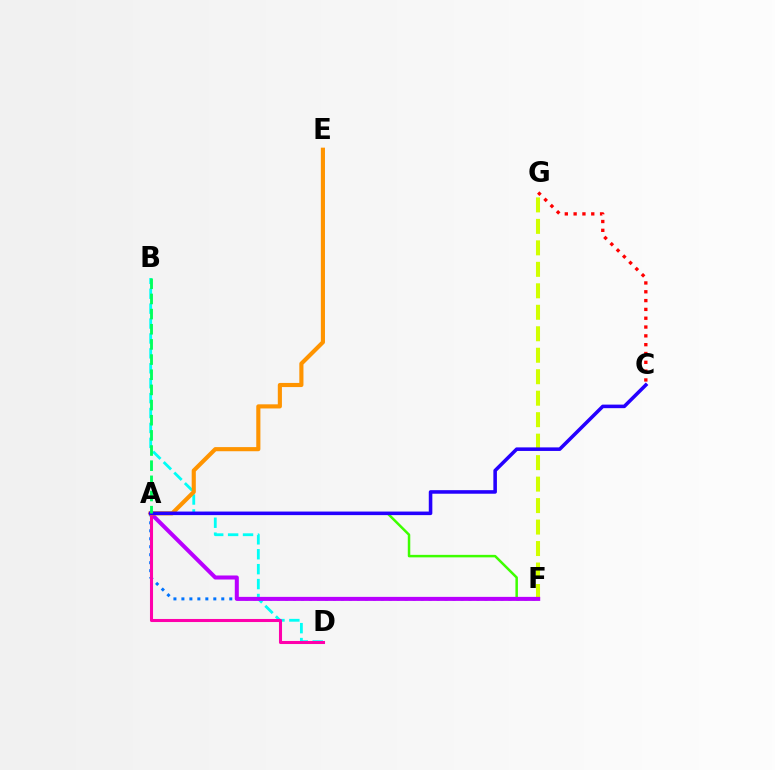{('F', 'G'): [{'color': '#d1ff00', 'line_style': 'dashed', 'thickness': 2.92}], ('A', 'F'): [{'color': '#0074ff', 'line_style': 'dotted', 'thickness': 2.17}, {'color': '#3dff00', 'line_style': 'solid', 'thickness': 1.8}, {'color': '#b900ff', 'line_style': 'solid', 'thickness': 2.9}], ('B', 'D'): [{'color': '#00fff6', 'line_style': 'dashed', 'thickness': 2.03}], ('A', 'D'): [{'color': '#ff00ac', 'line_style': 'solid', 'thickness': 2.2}], ('A', 'E'): [{'color': '#ff9400', 'line_style': 'solid', 'thickness': 2.97}], ('C', 'G'): [{'color': '#ff0000', 'line_style': 'dotted', 'thickness': 2.4}], ('A', 'C'): [{'color': '#2500ff', 'line_style': 'solid', 'thickness': 2.56}], ('A', 'B'): [{'color': '#00ff5c', 'line_style': 'dashed', 'thickness': 2.06}]}